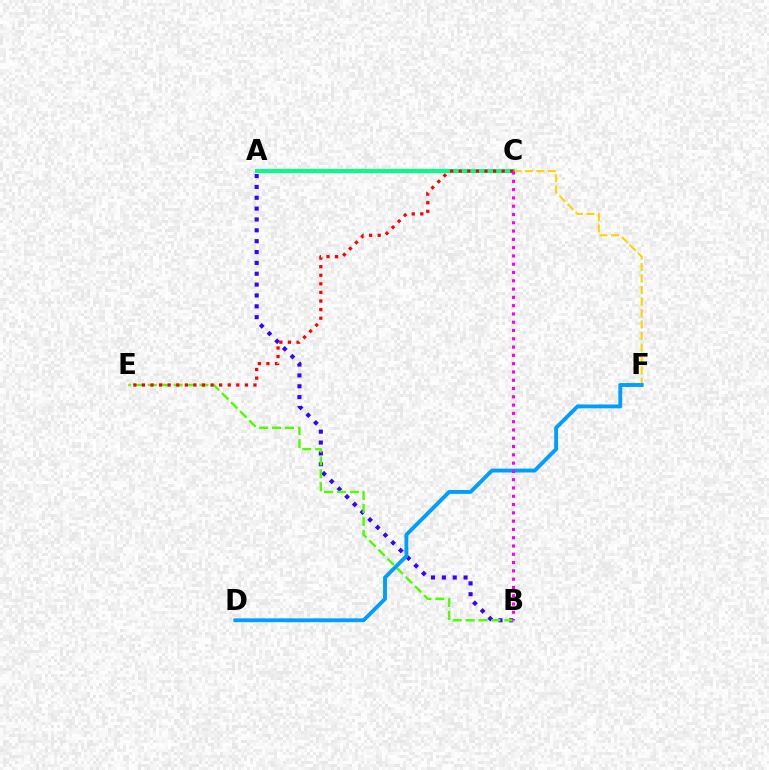{('A', 'B'): [{'color': '#3700ff', 'line_style': 'dotted', 'thickness': 2.95}], ('C', 'F'): [{'color': '#ffd500', 'line_style': 'dashed', 'thickness': 1.56}], ('B', 'E'): [{'color': '#4fff00', 'line_style': 'dashed', 'thickness': 1.75}], ('A', 'C'): [{'color': '#00ff86', 'line_style': 'solid', 'thickness': 2.87}], ('D', 'F'): [{'color': '#009eff', 'line_style': 'solid', 'thickness': 2.78}], ('C', 'E'): [{'color': '#ff0000', 'line_style': 'dotted', 'thickness': 2.33}], ('B', 'C'): [{'color': '#ff00ed', 'line_style': 'dotted', 'thickness': 2.25}]}